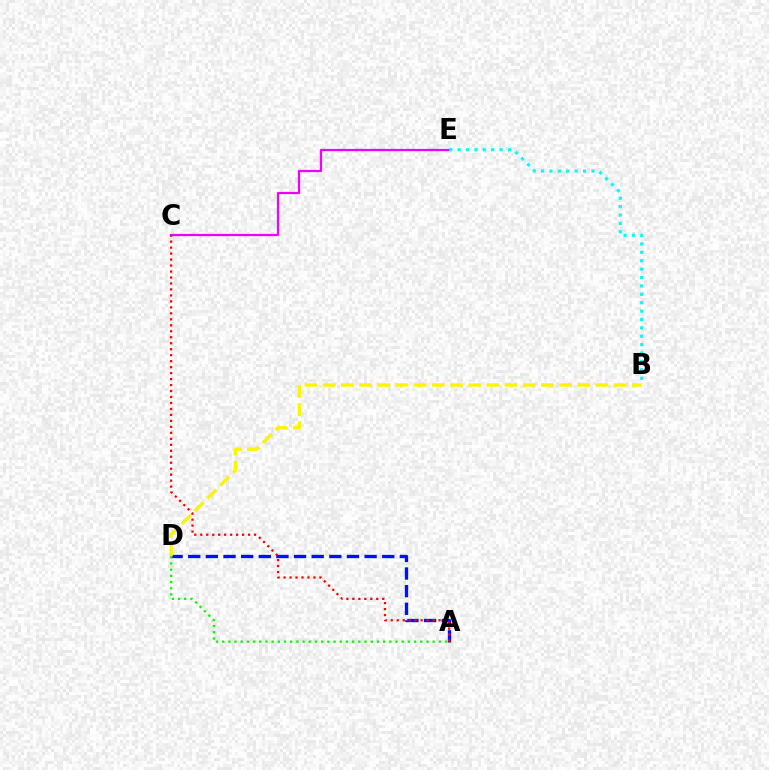{('C', 'E'): [{'color': '#ee00ff', 'line_style': 'solid', 'thickness': 1.61}], ('A', 'D'): [{'color': '#0010ff', 'line_style': 'dashed', 'thickness': 2.4}, {'color': '#08ff00', 'line_style': 'dotted', 'thickness': 1.68}], ('B', 'E'): [{'color': '#00fff6', 'line_style': 'dotted', 'thickness': 2.28}], ('A', 'C'): [{'color': '#ff0000', 'line_style': 'dotted', 'thickness': 1.62}], ('B', 'D'): [{'color': '#fcf500', 'line_style': 'dashed', 'thickness': 2.47}]}